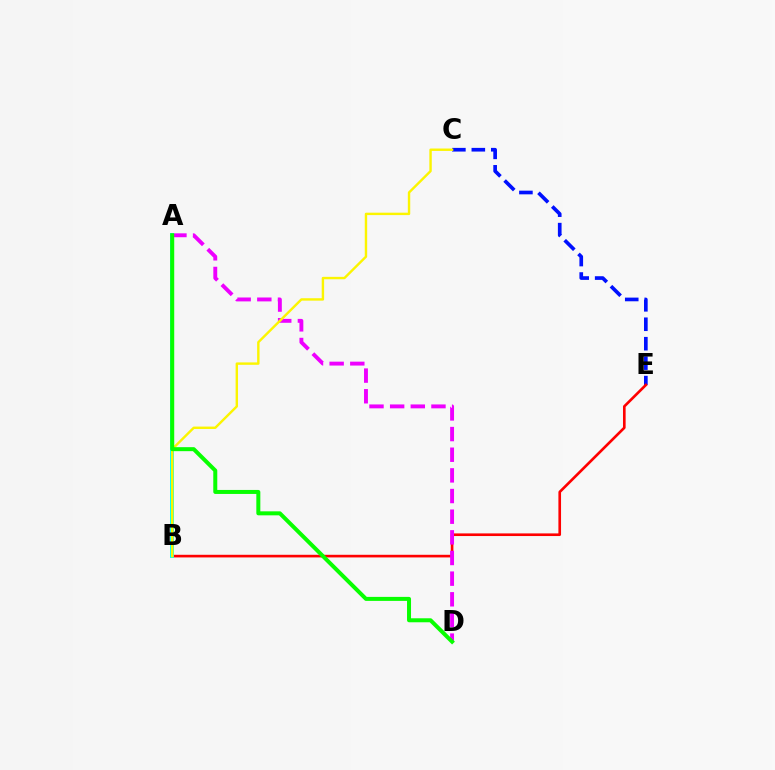{('C', 'E'): [{'color': '#0010ff', 'line_style': 'dashed', 'thickness': 2.64}], ('B', 'E'): [{'color': '#ff0000', 'line_style': 'solid', 'thickness': 1.9}], ('A', 'D'): [{'color': '#ee00ff', 'line_style': 'dashed', 'thickness': 2.81}, {'color': '#08ff00', 'line_style': 'solid', 'thickness': 2.88}], ('A', 'B'): [{'color': '#00fff6', 'line_style': 'solid', 'thickness': 2.82}], ('B', 'C'): [{'color': '#fcf500', 'line_style': 'solid', 'thickness': 1.73}]}